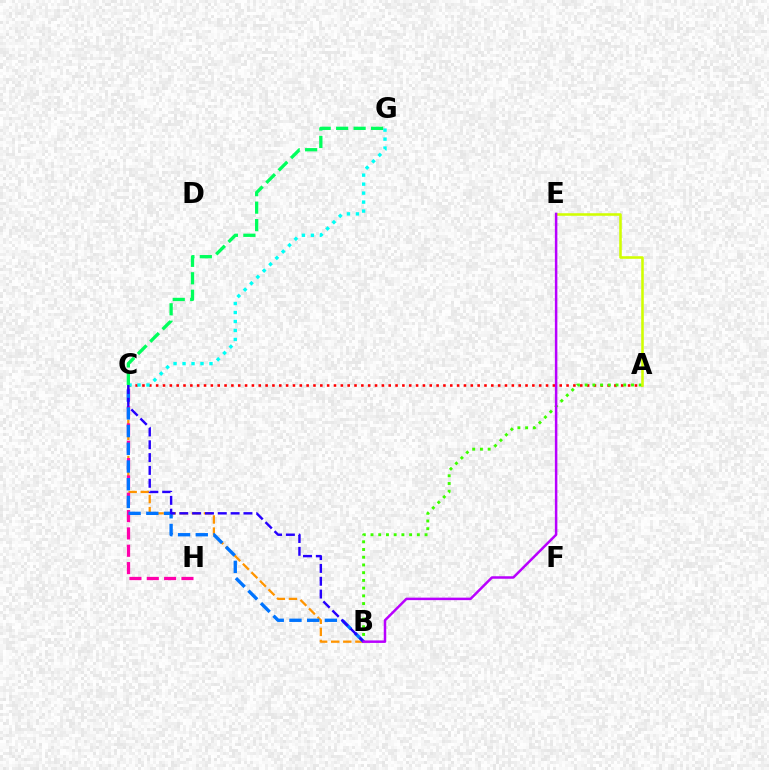{('A', 'C'): [{'color': '#ff0000', 'line_style': 'dotted', 'thickness': 1.86}], ('B', 'C'): [{'color': '#ff9400', 'line_style': 'dashed', 'thickness': 1.64}, {'color': '#0074ff', 'line_style': 'dashed', 'thickness': 2.41}, {'color': '#2500ff', 'line_style': 'dashed', 'thickness': 1.74}], ('C', 'H'): [{'color': '#ff00ac', 'line_style': 'dashed', 'thickness': 2.36}], ('C', 'G'): [{'color': '#00fff6', 'line_style': 'dotted', 'thickness': 2.44}, {'color': '#00ff5c', 'line_style': 'dashed', 'thickness': 2.37}], ('A', 'B'): [{'color': '#3dff00', 'line_style': 'dotted', 'thickness': 2.1}], ('A', 'E'): [{'color': '#d1ff00', 'line_style': 'solid', 'thickness': 1.84}], ('B', 'E'): [{'color': '#b900ff', 'line_style': 'solid', 'thickness': 1.8}]}